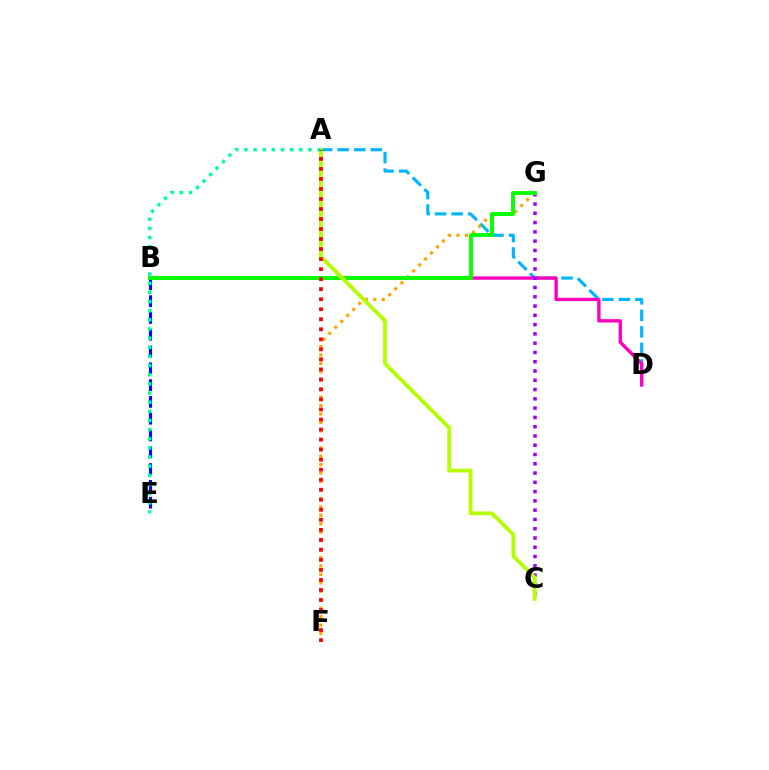{('A', 'D'): [{'color': '#00b5ff', 'line_style': 'dashed', 'thickness': 2.25}], ('B', 'E'): [{'color': '#0010ff', 'line_style': 'dashed', 'thickness': 2.28}], ('F', 'G'): [{'color': '#ffa500', 'line_style': 'dotted', 'thickness': 2.29}], ('B', 'D'): [{'color': '#ff00bd', 'line_style': 'solid', 'thickness': 2.42}], ('C', 'G'): [{'color': '#9b00ff', 'line_style': 'dotted', 'thickness': 2.52}], ('B', 'G'): [{'color': '#08ff00', 'line_style': 'solid', 'thickness': 2.82}], ('A', 'C'): [{'color': '#b3ff00', 'line_style': 'solid', 'thickness': 2.74}], ('A', 'E'): [{'color': '#00ff9d', 'line_style': 'dotted', 'thickness': 2.49}], ('A', 'F'): [{'color': '#ff0000', 'line_style': 'dotted', 'thickness': 2.72}]}